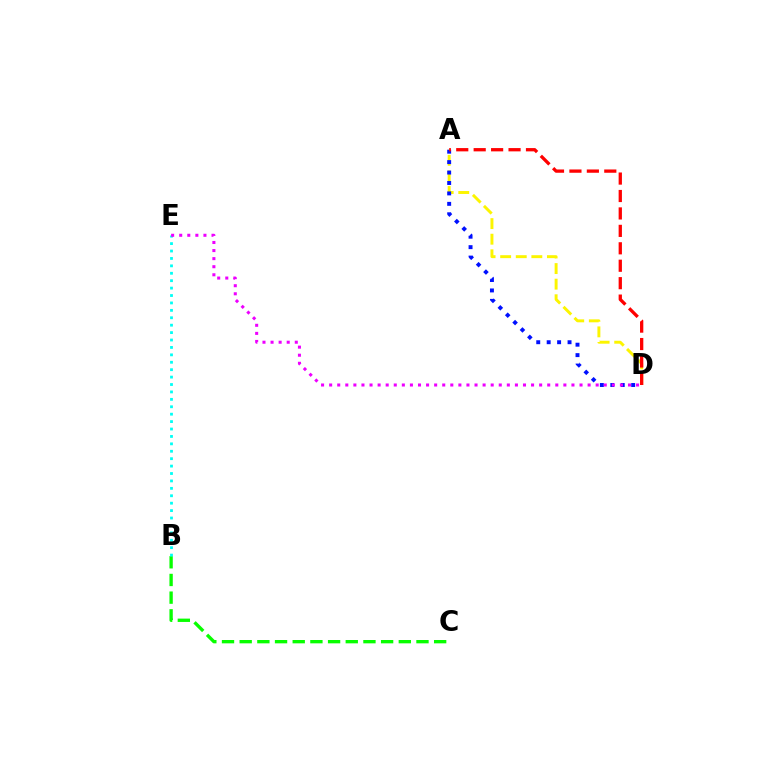{('A', 'D'): [{'color': '#fcf500', 'line_style': 'dashed', 'thickness': 2.12}, {'color': '#0010ff', 'line_style': 'dotted', 'thickness': 2.83}, {'color': '#ff0000', 'line_style': 'dashed', 'thickness': 2.37}], ('B', 'C'): [{'color': '#08ff00', 'line_style': 'dashed', 'thickness': 2.4}], ('B', 'E'): [{'color': '#00fff6', 'line_style': 'dotted', 'thickness': 2.02}], ('D', 'E'): [{'color': '#ee00ff', 'line_style': 'dotted', 'thickness': 2.19}]}